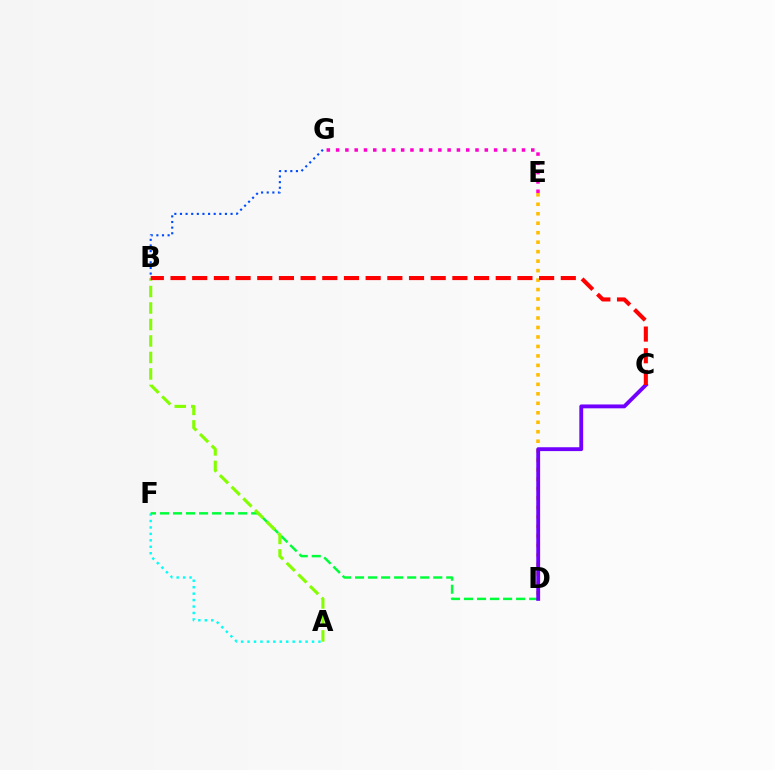{('B', 'G'): [{'color': '#004bff', 'line_style': 'dotted', 'thickness': 1.53}], ('A', 'F'): [{'color': '#00fff6', 'line_style': 'dotted', 'thickness': 1.75}], ('D', 'E'): [{'color': '#ffbd00', 'line_style': 'dotted', 'thickness': 2.58}], ('D', 'F'): [{'color': '#00ff39', 'line_style': 'dashed', 'thickness': 1.77}], ('A', 'B'): [{'color': '#84ff00', 'line_style': 'dashed', 'thickness': 2.24}], ('C', 'D'): [{'color': '#7200ff', 'line_style': 'solid', 'thickness': 2.77}], ('E', 'G'): [{'color': '#ff00cf', 'line_style': 'dotted', 'thickness': 2.53}], ('B', 'C'): [{'color': '#ff0000', 'line_style': 'dashed', 'thickness': 2.95}]}